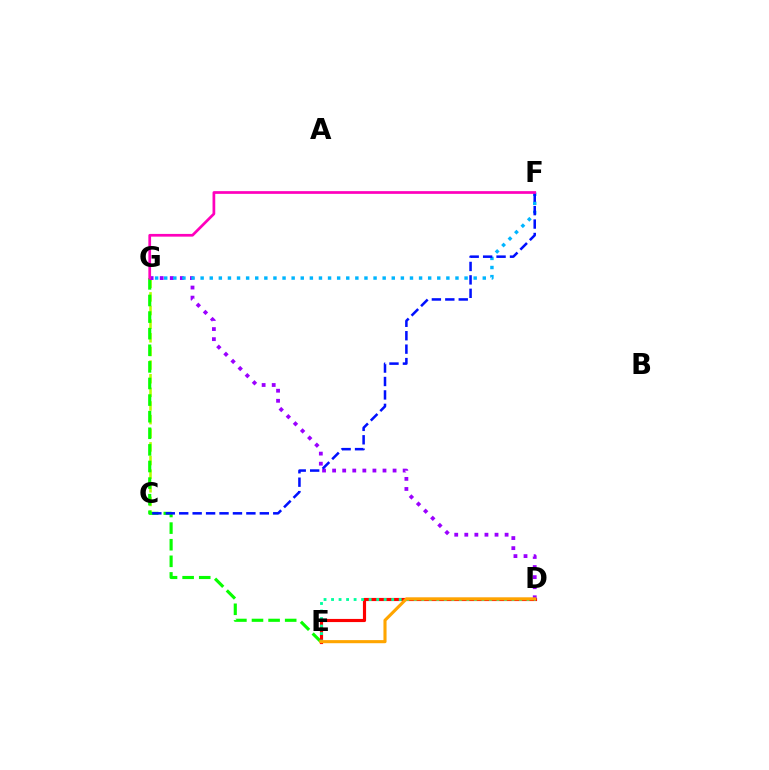{('C', 'G'): [{'color': '#b3ff00', 'line_style': 'dashed', 'thickness': 1.85}], ('E', 'G'): [{'color': '#08ff00', 'line_style': 'dashed', 'thickness': 2.26}], ('D', 'E'): [{'color': '#ff0000', 'line_style': 'solid', 'thickness': 2.27}, {'color': '#00ff9d', 'line_style': 'dotted', 'thickness': 2.04}, {'color': '#ffa500', 'line_style': 'solid', 'thickness': 2.23}], ('D', 'G'): [{'color': '#9b00ff', 'line_style': 'dotted', 'thickness': 2.74}], ('F', 'G'): [{'color': '#00b5ff', 'line_style': 'dotted', 'thickness': 2.47}, {'color': '#ff00bd', 'line_style': 'solid', 'thickness': 1.96}], ('C', 'F'): [{'color': '#0010ff', 'line_style': 'dashed', 'thickness': 1.82}]}